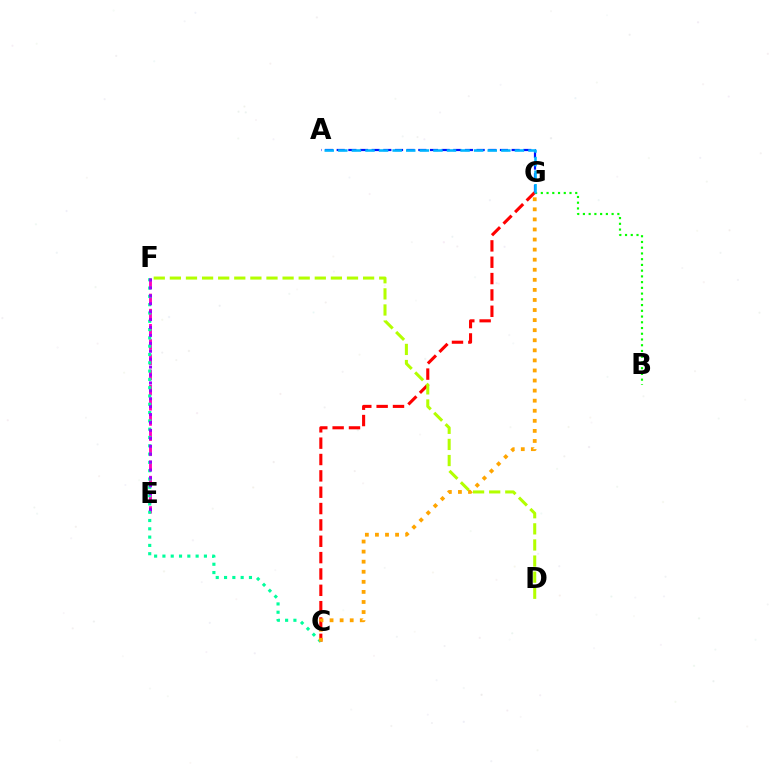{('A', 'G'): [{'color': '#0010ff', 'line_style': 'dashed', 'thickness': 1.58}, {'color': '#00b5ff', 'line_style': 'dashed', 'thickness': 1.85}], ('E', 'F'): [{'color': '#ff00bd', 'line_style': 'dashed', 'thickness': 2.06}, {'color': '#9b00ff', 'line_style': 'dotted', 'thickness': 2.15}], ('B', 'G'): [{'color': '#08ff00', 'line_style': 'dotted', 'thickness': 1.56}], ('C', 'G'): [{'color': '#ff0000', 'line_style': 'dashed', 'thickness': 2.22}, {'color': '#ffa500', 'line_style': 'dotted', 'thickness': 2.74}], ('D', 'F'): [{'color': '#b3ff00', 'line_style': 'dashed', 'thickness': 2.19}], ('C', 'F'): [{'color': '#00ff9d', 'line_style': 'dotted', 'thickness': 2.26}]}